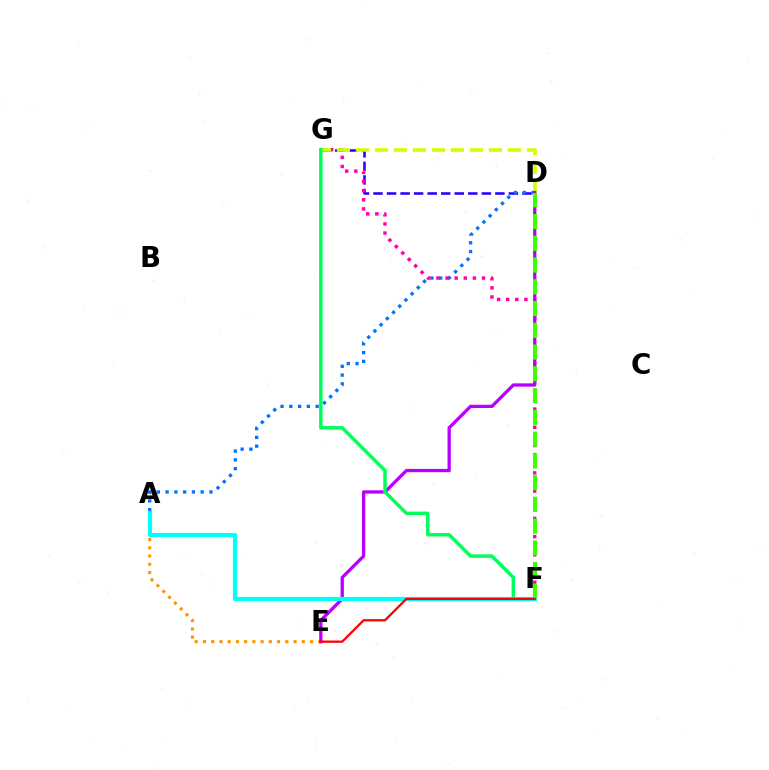{('D', 'G'): [{'color': '#2500ff', 'line_style': 'dashed', 'thickness': 1.84}, {'color': '#d1ff00', 'line_style': 'dashed', 'thickness': 2.58}], ('A', 'E'): [{'color': '#ff9400', 'line_style': 'dotted', 'thickness': 2.24}], ('A', 'D'): [{'color': '#0074ff', 'line_style': 'dotted', 'thickness': 2.38}], ('F', 'G'): [{'color': '#ff00ac', 'line_style': 'dotted', 'thickness': 2.48}, {'color': '#00ff5c', 'line_style': 'solid', 'thickness': 2.5}], ('D', 'E'): [{'color': '#b900ff', 'line_style': 'solid', 'thickness': 2.37}], ('D', 'F'): [{'color': '#3dff00', 'line_style': 'dashed', 'thickness': 2.96}], ('A', 'F'): [{'color': '#00fff6', 'line_style': 'solid', 'thickness': 2.99}], ('E', 'F'): [{'color': '#ff0000', 'line_style': 'solid', 'thickness': 1.64}]}